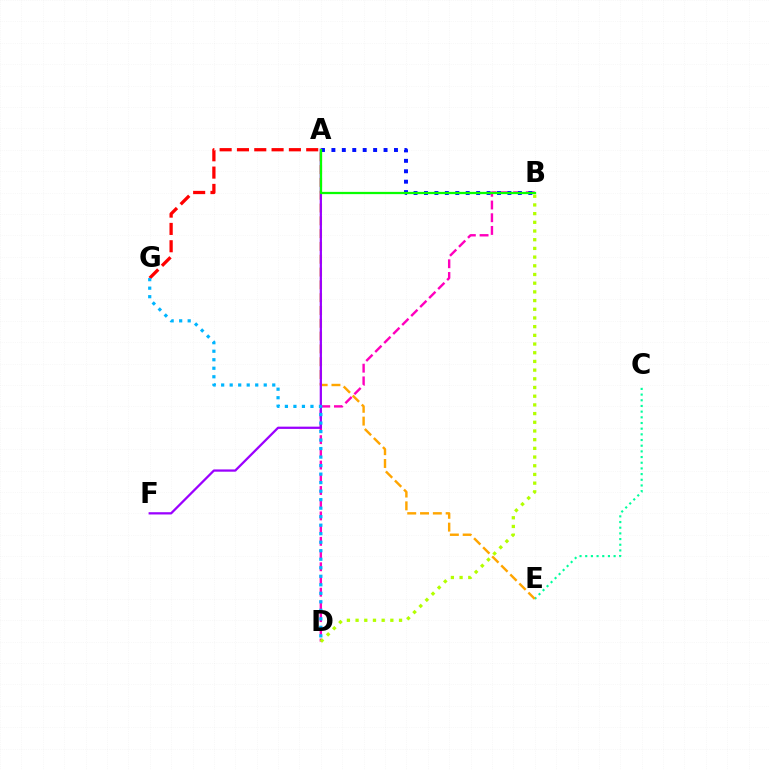{('A', 'G'): [{'color': '#ff0000', 'line_style': 'dashed', 'thickness': 2.35}], ('C', 'E'): [{'color': '#00ff9d', 'line_style': 'dotted', 'thickness': 1.54}], ('B', 'D'): [{'color': '#ff00bd', 'line_style': 'dashed', 'thickness': 1.73}, {'color': '#b3ff00', 'line_style': 'dotted', 'thickness': 2.36}], ('A', 'B'): [{'color': '#0010ff', 'line_style': 'dotted', 'thickness': 2.83}, {'color': '#08ff00', 'line_style': 'solid', 'thickness': 1.63}], ('A', 'E'): [{'color': '#ffa500', 'line_style': 'dashed', 'thickness': 1.74}], ('A', 'F'): [{'color': '#9b00ff', 'line_style': 'solid', 'thickness': 1.63}], ('D', 'G'): [{'color': '#00b5ff', 'line_style': 'dotted', 'thickness': 2.31}]}